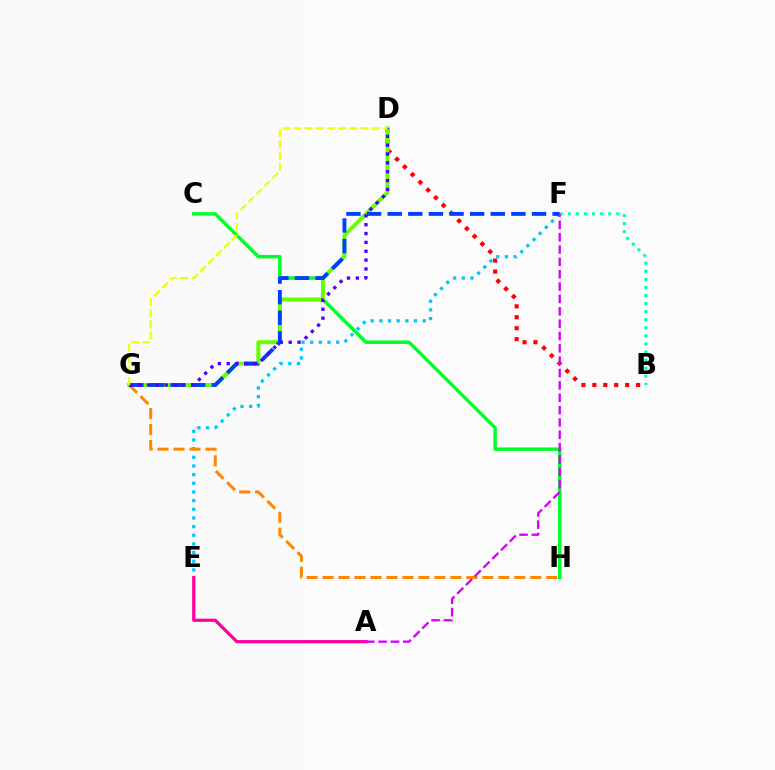{('E', 'F'): [{'color': '#00c7ff', 'line_style': 'dotted', 'thickness': 2.35}], ('B', 'D'): [{'color': '#ff0000', 'line_style': 'dotted', 'thickness': 2.97}], ('B', 'F'): [{'color': '#00ffaf', 'line_style': 'dotted', 'thickness': 2.2}], ('G', 'H'): [{'color': '#ff8800', 'line_style': 'dashed', 'thickness': 2.17}], ('C', 'H'): [{'color': '#00ff27', 'line_style': 'solid', 'thickness': 2.48}], ('D', 'G'): [{'color': '#66ff00', 'line_style': 'solid', 'thickness': 2.86}, {'color': '#4f00ff', 'line_style': 'dotted', 'thickness': 2.4}, {'color': '#eeff00', 'line_style': 'dashed', 'thickness': 1.52}], ('A', 'E'): [{'color': '#ff00a0', 'line_style': 'solid', 'thickness': 2.32}], ('F', 'G'): [{'color': '#003fff', 'line_style': 'dashed', 'thickness': 2.8}], ('A', 'F'): [{'color': '#d600ff', 'line_style': 'dashed', 'thickness': 1.68}]}